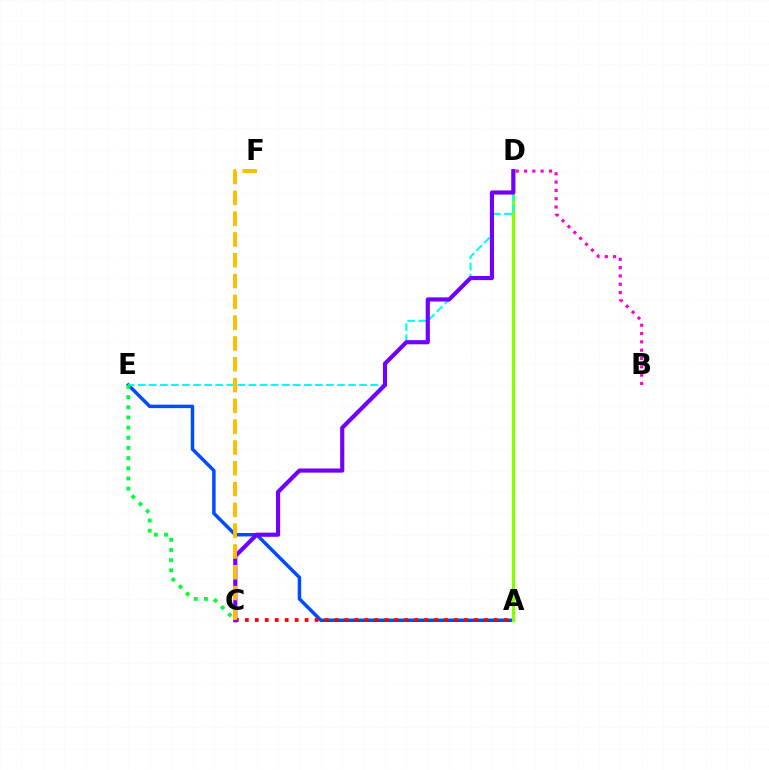{('A', 'E'): [{'color': '#004bff', 'line_style': 'solid', 'thickness': 2.5}], ('B', 'D'): [{'color': '#ff00cf', 'line_style': 'dotted', 'thickness': 2.26}], ('A', 'D'): [{'color': '#84ff00', 'line_style': 'solid', 'thickness': 2.36}], ('A', 'C'): [{'color': '#ff0000', 'line_style': 'dotted', 'thickness': 2.71}], ('D', 'E'): [{'color': '#00fff6', 'line_style': 'dashed', 'thickness': 1.5}], ('C', 'E'): [{'color': '#00ff39', 'line_style': 'dotted', 'thickness': 2.76}], ('C', 'D'): [{'color': '#7200ff', 'line_style': 'solid', 'thickness': 2.99}], ('C', 'F'): [{'color': '#ffbd00', 'line_style': 'dashed', 'thickness': 2.83}]}